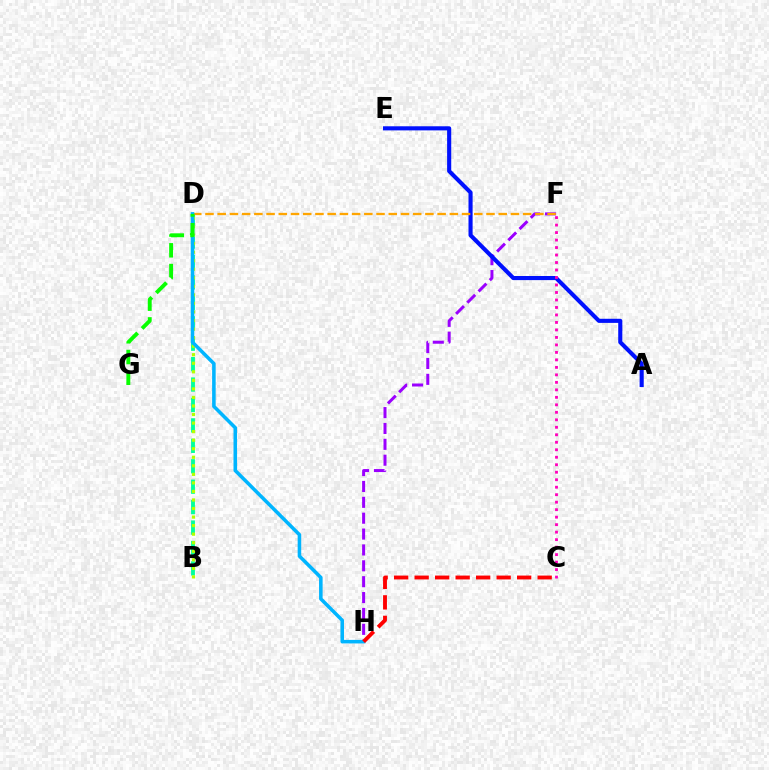{('F', 'H'): [{'color': '#9b00ff', 'line_style': 'dashed', 'thickness': 2.16}], ('A', 'E'): [{'color': '#0010ff', 'line_style': 'solid', 'thickness': 2.96}], ('B', 'D'): [{'color': '#00ff9d', 'line_style': 'dashed', 'thickness': 2.78}, {'color': '#b3ff00', 'line_style': 'dotted', 'thickness': 2.32}], ('C', 'F'): [{'color': '#ff00bd', 'line_style': 'dotted', 'thickness': 2.03}], ('D', 'F'): [{'color': '#ffa500', 'line_style': 'dashed', 'thickness': 1.66}], ('D', 'H'): [{'color': '#00b5ff', 'line_style': 'solid', 'thickness': 2.56}], ('C', 'H'): [{'color': '#ff0000', 'line_style': 'dashed', 'thickness': 2.79}], ('D', 'G'): [{'color': '#08ff00', 'line_style': 'dashed', 'thickness': 2.82}]}